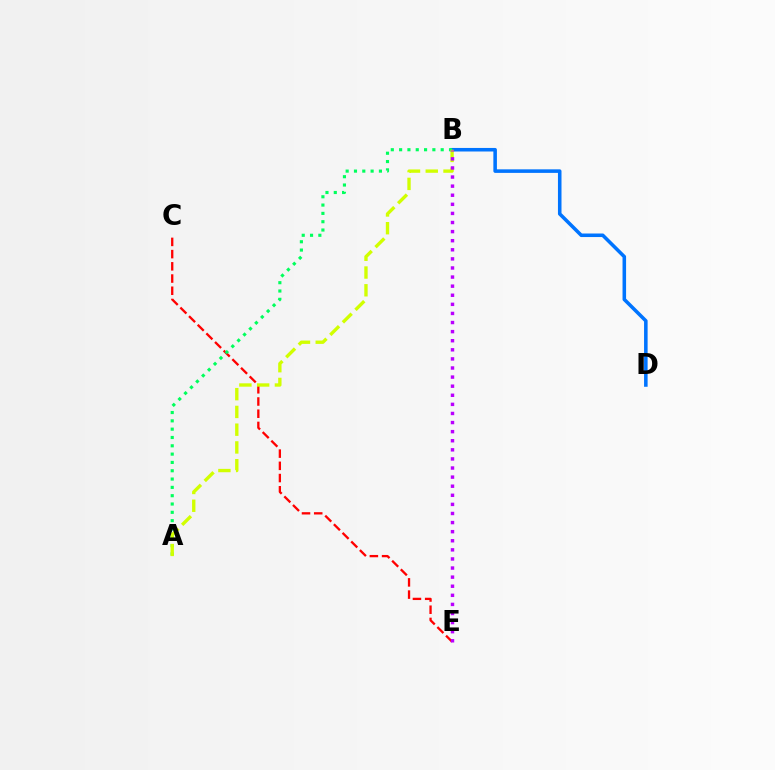{('C', 'E'): [{'color': '#ff0000', 'line_style': 'dashed', 'thickness': 1.66}], ('B', 'D'): [{'color': '#0074ff', 'line_style': 'solid', 'thickness': 2.56}], ('A', 'B'): [{'color': '#00ff5c', 'line_style': 'dotted', 'thickness': 2.26}, {'color': '#d1ff00', 'line_style': 'dashed', 'thickness': 2.41}], ('B', 'E'): [{'color': '#b900ff', 'line_style': 'dotted', 'thickness': 2.47}]}